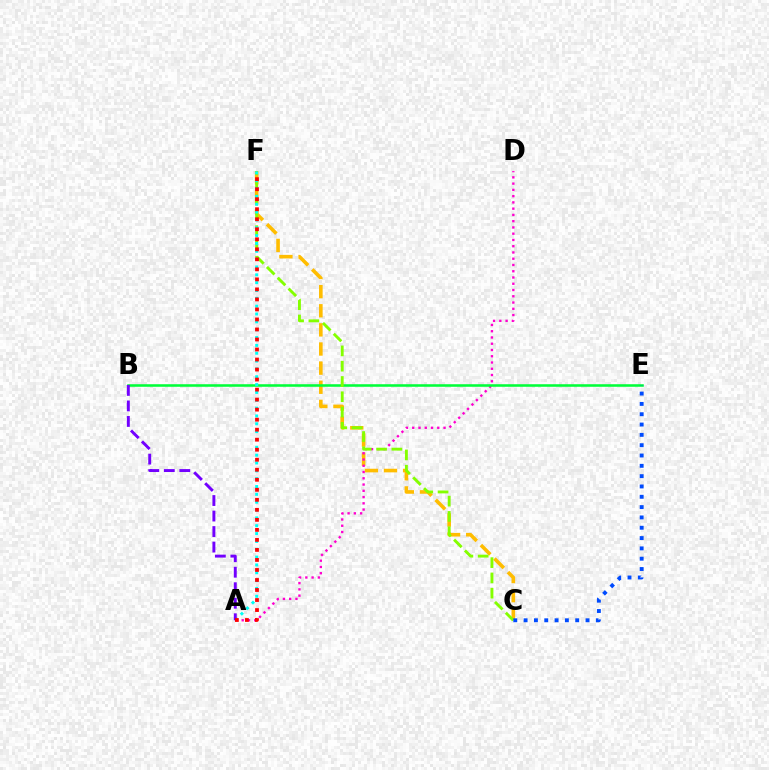{('C', 'F'): [{'color': '#ffbd00', 'line_style': 'dashed', 'thickness': 2.6}, {'color': '#84ff00', 'line_style': 'dashed', 'thickness': 2.08}], ('A', 'D'): [{'color': '#ff00cf', 'line_style': 'dotted', 'thickness': 1.7}], ('B', 'E'): [{'color': '#00ff39', 'line_style': 'solid', 'thickness': 1.84}], ('A', 'F'): [{'color': '#00fff6', 'line_style': 'dotted', 'thickness': 2.13}, {'color': '#ff0000', 'line_style': 'dotted', 'thickness': 2.72}], ('C', 'E'): [{'color': '#004bff', 'line_style': 'dotted', 'thickness': 2.8}], ('A', 'B'): [{'color': '#7200ff', 'line_style': 'dashed', 'thickness': 2.11}]}